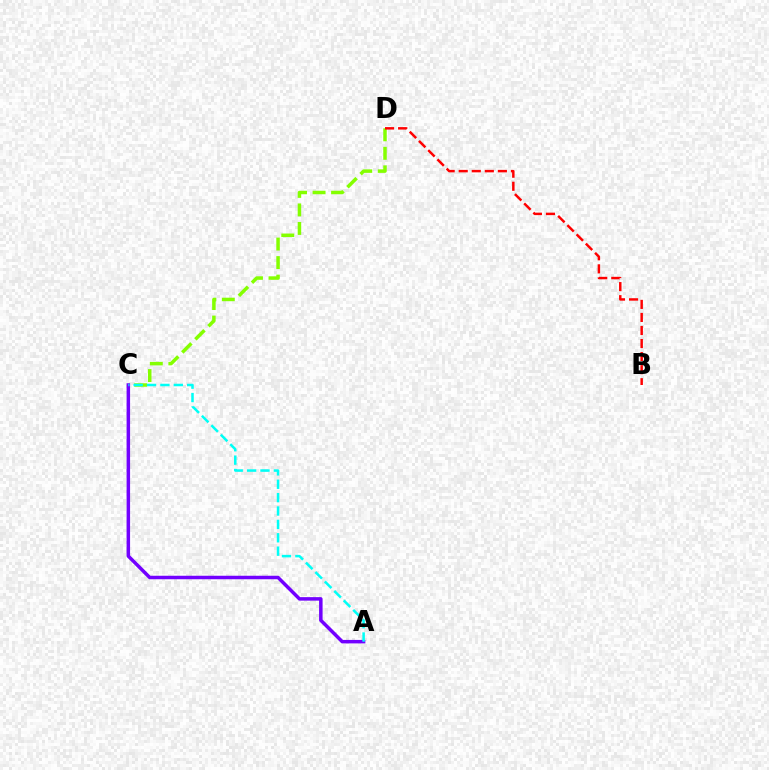{('C', 'D'): [{'color': '#84ff00', 'line_style': 'dashed', 'thickness': 2.52}], ('A', 'C'): [{'color': '#7200ff', 'line_style': 'solid', 'thickness': 2.51}, {'color': '#00fff6', 'line_style': 'dashed', 'thickness': 1.82}], ('B', 'D'): [{'color': '#ff0000', 'line_style': 'dashed', 'thickness': 1.77}]}